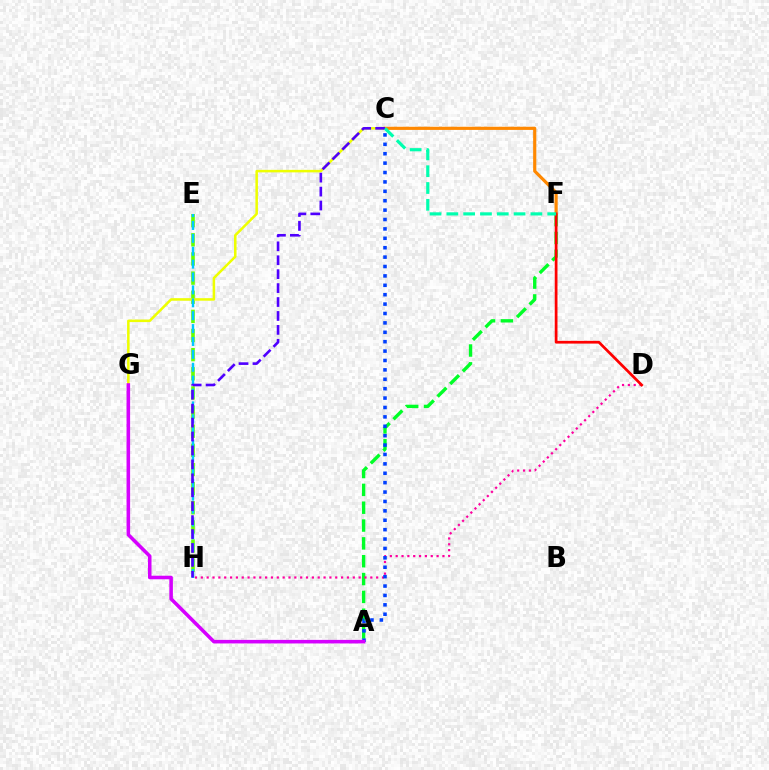{('A', 'F'): [{'color': '#00ff27', 'line_style': 'dashed', 'thickness': 2.42}], ('E', 'H'): [{'color': '#66ff00', 'line_style': 'dashed', 'thickness': 2.6}, {'color': '#00c7ff', 'line_style': 'dashed', 'thickness': 1.75}], ('C', 'G'): [{'color': '#eeff00', 'line_style': 'solid', 'thickness': 1.82}], ('D', 'H'): [{'color': '#ff00a0', 'line_style': 'dotted', 'thickness': 1.59}], ('C', 'F'): [{'color': '#ff8800', 'line_style': 'solid', 'thickness': 2.28}, {'color': '#00ffaf', 'line_style': 'dashed', 'thickness': 2.28}], ('D', 'F'): [{'color': '#ff0000', 'line_style': 'solid', 'thickness': 1.97}], ('A', 'C'): [{'color': '#003fff', 'line_style': 'dotted', 'thickness': 2.55}], ('C', 'H'): [{'color': '#4f00ff', 'line_style': 'dashed', 'thickness': 1.89}], ('A', 'G'): [{'color': '#d600ff', 'line_style': 'solid', 'thickness': 2.56}]}